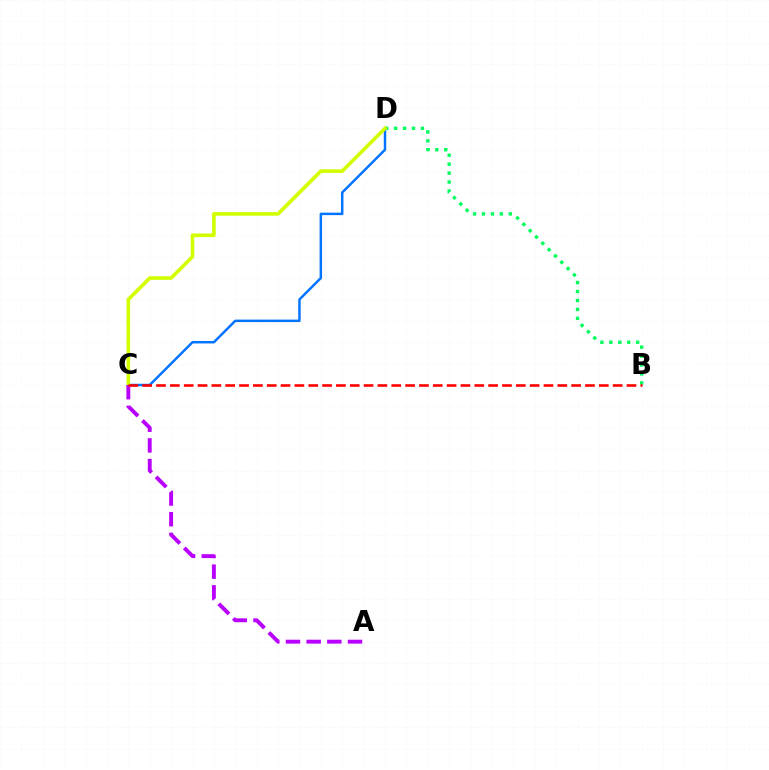{('C', 'D'): [{'color': '#0074ff', 'line_style': 'solid', 'thickness': 1.77}, {'color': '#d1ff00', 'line_style': 'solid', 'thickness': 2.6}], ('B', 'D'): [{'color': '#00ff5c', 'line_style': 'dotted', 'thickness': 2.43}], ('A', 'C'): [{'color': '#b900ff', 'line_style': 'dashed', 'thickness': 2.81}], ('B', 'C'): [{'color': '#ff0000', 'line_style': 'dashed', 'thickness': 1.88}]}